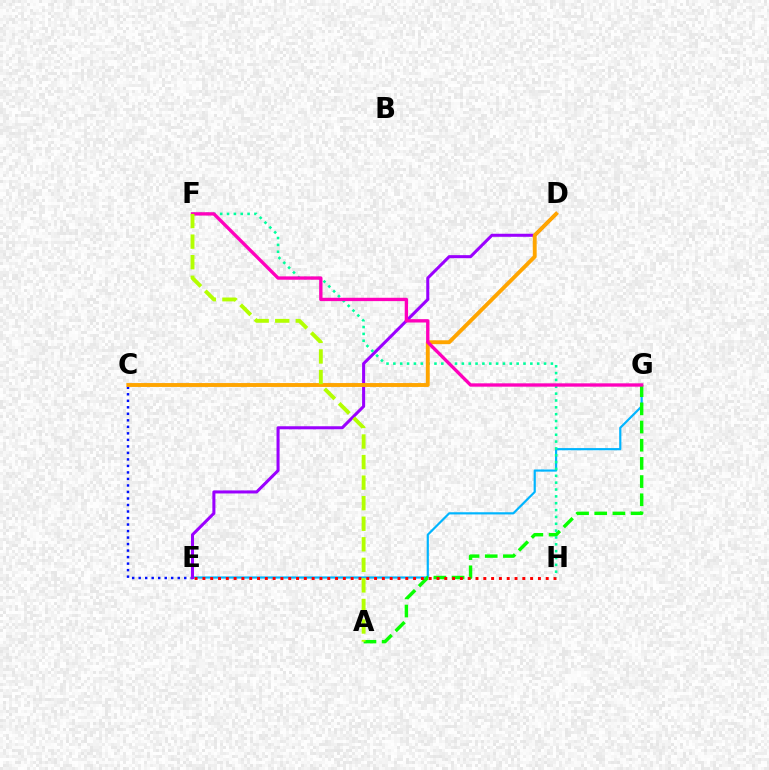{('C', 'E'): [{'color': '#0010ff', 'line_style': 'dotted', 'thickness': 1.77}], ('E', 'G'): [{'color': '#00b5ff', 'line_style': 'solid', 'thickness': 1.57}], ('D', 'E'): [{'color': '#9b00ff', 'line_style': 'solid', 'thickness': 2.19}], ('A', 'G'): [{'color': '#08ff00', 'line_style': 'dashed', 'thickness': 2.47}], ('E', 'H'): [{'color': '#ff0000', 'line_style': 'dotted', 'thickness': 2.12}], ('F', 'H'): [{'color': '#00ff9d', 'line_style': 'dotted', 'thickness': 1.86}], ('C', 'D'): [{'color': '#ffa500', 'line_style': 'solid', 'thickness': 2.8}], ('F', 'G'): [{'color': '#ff00bd', 'line_style': 'solid', 'thickness': 2.4}], ('A', 'F'): [{'color': '#b3ff00', 'line_style': 'dashed', 'thickness': 2.79}]}